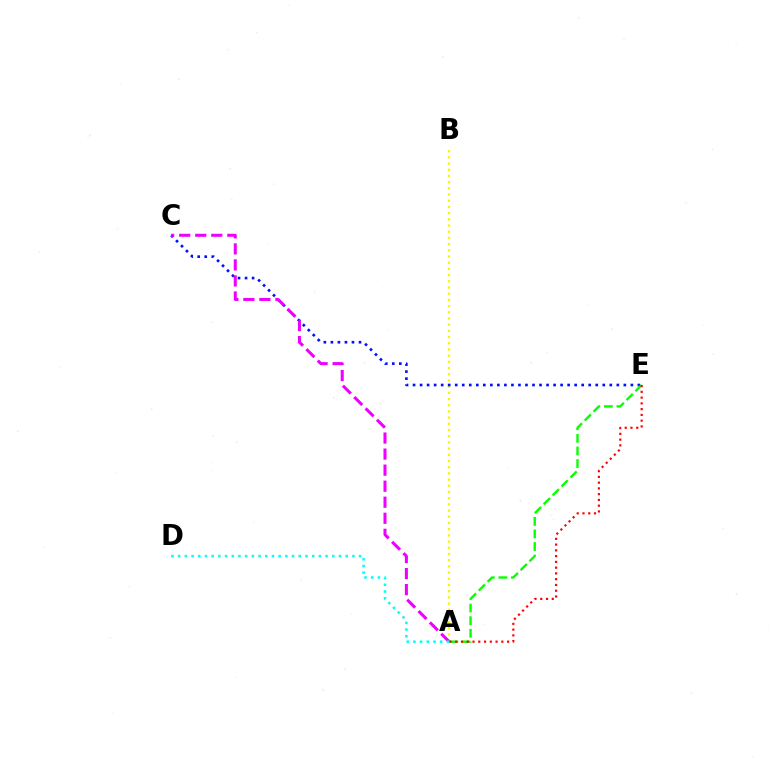{('A', 'B'): [{'color': '#fcf500', 'line_style': 'dotted', 'thickness': 1.68}], ('C', 'E'): [{'color': '#0010ff', 'line_style': 'dotted', 'thickness': 1.91}], ('A', 'C'): [{'color': '#ee00ff', 'line_style': 'dashed', 'thickness': 2.18}], ('A', 'E'): [{'color': '#08ff00', 'line_style': 'dashed', 'thickness': 1.71}, {'color': '#ff0000', 'line_style': 'dotted', 'thickness': 1.57}], ('A', 'D'): [{'color': '#00fff6', 'line_style': 'dotted', 'thickness': 1.82}]}